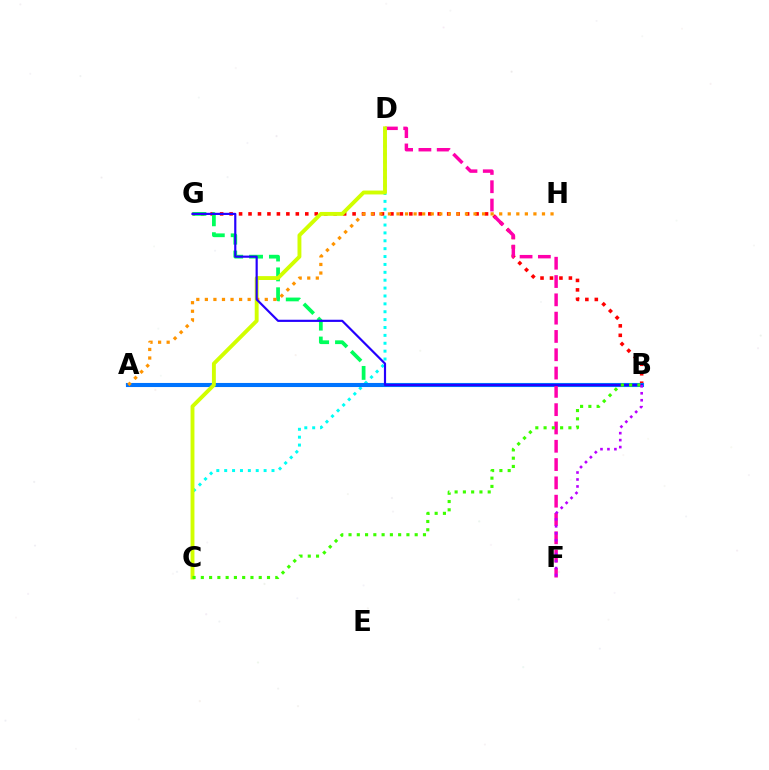{('B', 'G'): [{'color': '#ff0000', 'line_style': 'dotted', 'thickness': 2.57}, {'color': '#00ff5c', 'line_style': 'dashed', 'thickness': 2.7}, {'color': '#2500ff', 'line_style': 'solid', 'thickness': 1.57}], ('C', 'D'): [{'color': '#00fff6', 'line_style': 'dotted', 'thickness': 2.14}, {'color': '#d1ff00', 'line_style': 'solid', 'thickness': 2.8}], ('A', 'B'): [{'color': '#0074ff', 'line_style': 'solid', 'thickness': 2.94}], ('D', 'F'): [{'color': '#ff00ac', 'line_style': 'dashed', 'thickness': 2.49}], ('A', 'H'): [{'color': '#ff9400', 'line_style': 'dotted', 'thickness': 2.33}], ('B', 'C'): [{'color': '#3dff00', 'line_style': 'dotted', 'thickness': 2.25}], ('B', 'F'): [{'color': '#b900ff', 'line_style': 'dotted', 'thickness': 1.89}]}